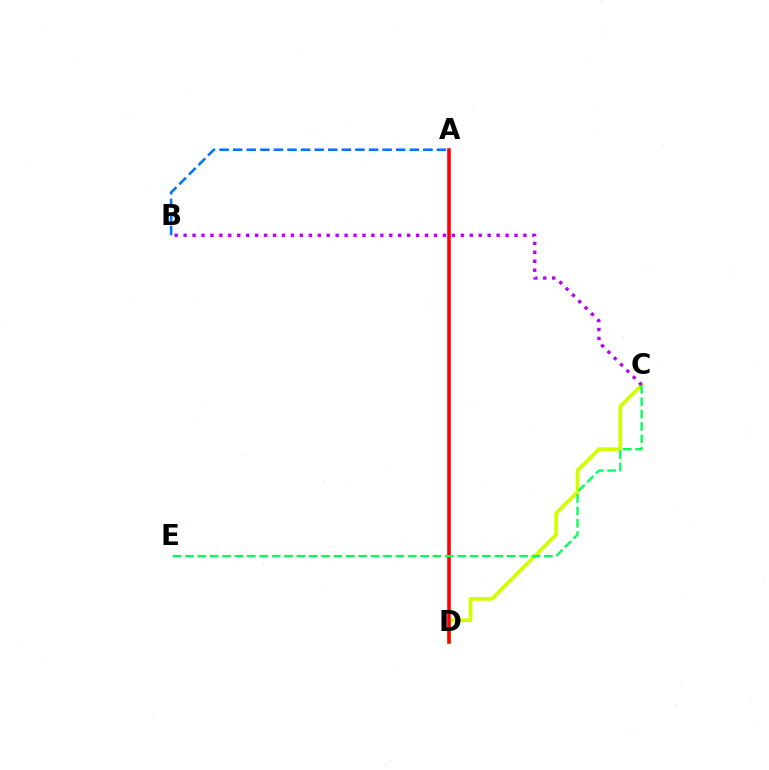{('C', 'D'): [{'color': '#d1ff00', 'line_style': 'solid', 'thickness': 2.67}], ('A', 'B'): [{'color': '#0074ff', 'line_style': 'dashed', 'thickness': 1.85}], ('B', 'C'): [{'color': '#b900ff', 'line_style': 'dotted', 'thickness': 2.43}], ('A', 'D'): [{'color': '#ff0000', 'line_style': 'solid', 'thickness': 2.57}], ('C', 'E'): [{'color': '#00ff5c', 'line_style': 'dashed', 'thickness': 1.68}]}